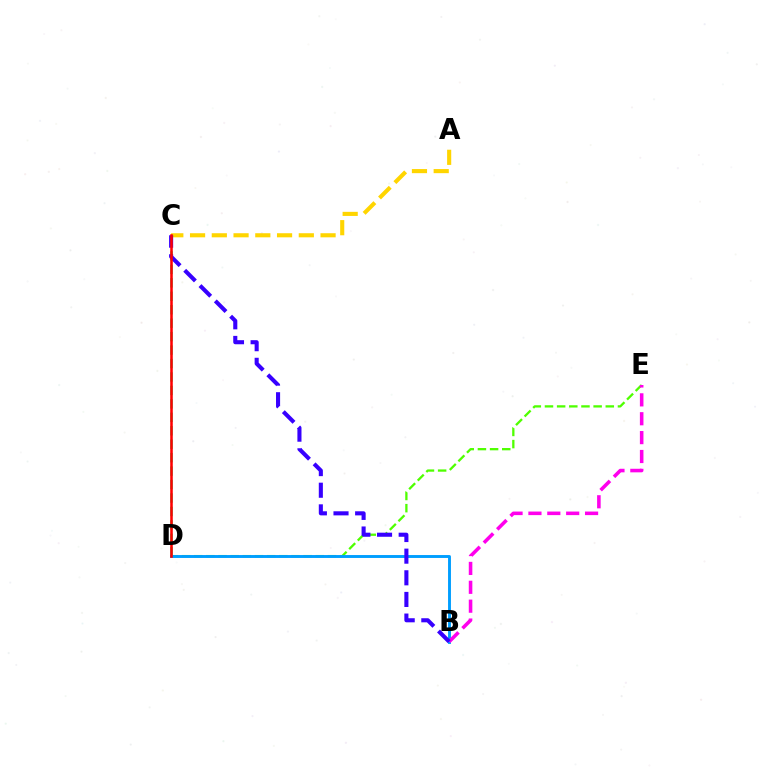{('D', 'E'): [{'color': '#4fff00', 'line_style': 'dashed', 'thickness': 1.65}], ('C', 'D'): [{'color': '#00ff86', 'line_style': 'dashed', 'thickness': 1.83}, {'color': '#ff0000', 'line_style': 'solid', 'thickness': 1.84}], ('A', 'C'): [{'color': '#ffd500', 'line_style': 'dashed', 'thickness': 2.95}], ('B', 'D'): [{'color': '#009eff', 'line_style': 'solid', 'thickness': 2.09}], ('B', 'E'): [{'color': '#ff00ed', 'line_style': 'dashed', 'thickness': 2.56}], ('B', 'C'): [{'color': '#3700ff', 'line_style': 'dashed', 'thickness': 2.94}]}